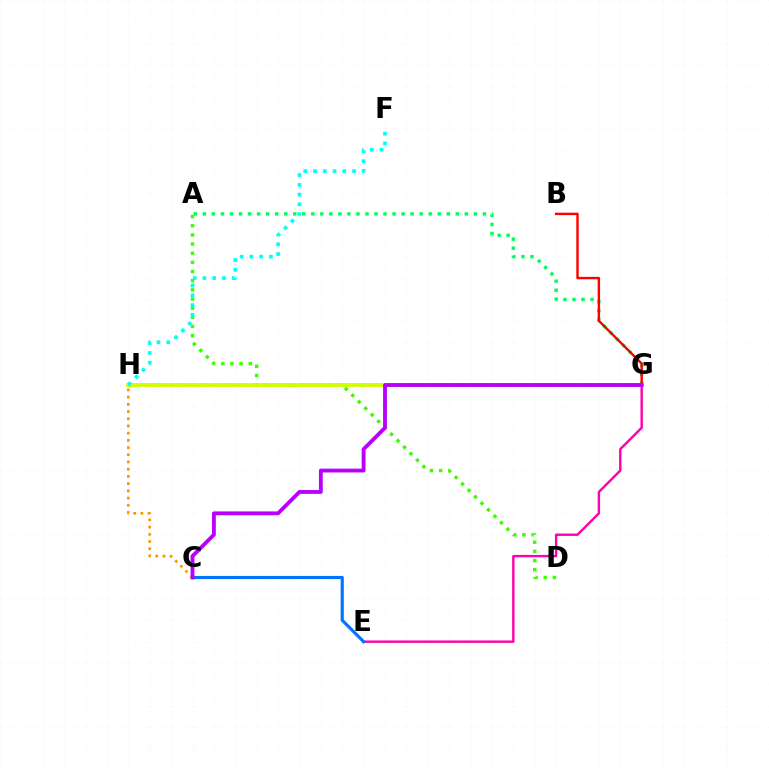{('C', 'H'): [{'color': '#ff9400', 'line_style': 'dotted', 'thickness': 1.96}], ('A', 'D'): [{'color': '#3dff00', 'line_style': 'dotted', 'thickness': 2.49}], ('A', 'G'): [{'color': '#00ff5c', 'line_style': 'dotted', 'thickness': 2.45}], ('B', 'G'): [{'color': '#ff0000', 'line_style': 'solid', 'thickness': 1.73}], ('E', 'G'): [{'color': '#ff00ac', 'line_style': 'solid', 'thickness': 1.73}], ('C', 'E'): [{'color': '#0074ff', 'line_style': 'solid', 'thickness': 2.26}], ('G', 'H'): [{'color': '#2500ff', 'line_style': 'dashed', 'thickness': 1.65}, {'color': '#d1ff00', 'line_style': 'solid', 'thickness': 2.72}], ('C', 'G'): [{'color': '#b900ff', 'line_style': 'solid', 'thickness': 2.77}], ('F', 'H'): [{'color': '#00fff6', 'line_style': 'dotted', 'thickness': 2.65}]}